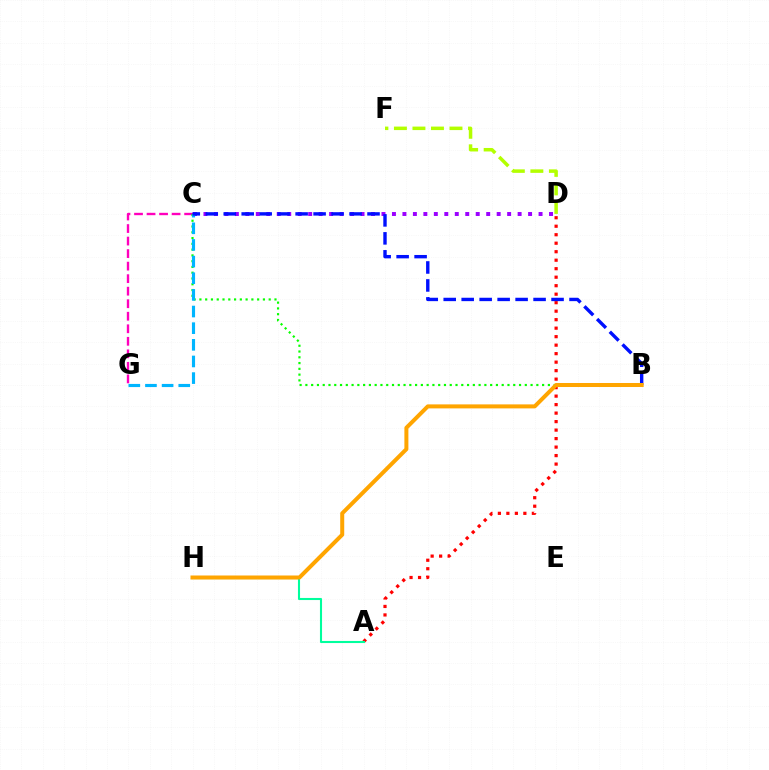{('C', 'G'): [{'color': '#ff00bd', 'line_style': 'dashed', 'thickness': 1.7}, {'color': '#00b5ff', 'line_style': 'dashed', 'thickness': 2.26}], ('B', 'C'): [{'color': '#08ff00', 'line_style': 'dotted', 'thickness': 1.57}, {'color': '#0010ff', 'line_style': 'dashed', 'thickness': 2.44}], ('A', 'D'): [{'color': '#ff0000', 'line_style': 'dotted', 'thickness': 2.31}], ('D', 'F'): [{'color': '#b3ff00', 'line_style': 'dashed', 'thickness': 2.52}], ('C', 'D'): [{'color': '#9b00ff', 'line_style': 'dotted', 'thickness': 2.85}], ('A', 'H'): [{'color': '#00ff9d', 'line_style': 'solid', 'thickness': 1.51}], ('B', 'H'): [{'color': '#ffa500', 'line_style': 'solid', 'thickness': 2.88}]}